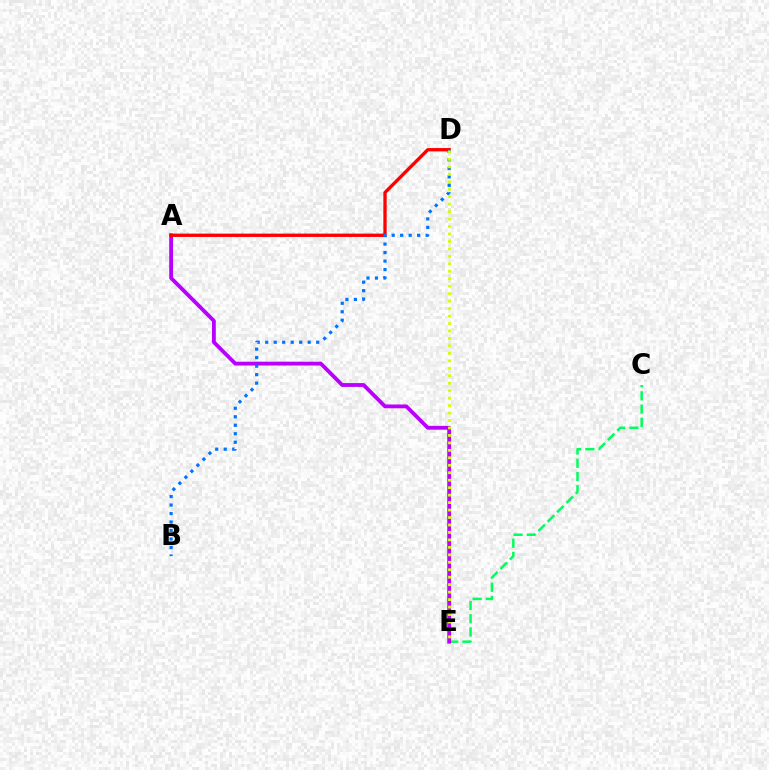{('C', 'E'): [{'color': '#00ff5c', 'line_style': 'dashed', 'thickness': 1.8}], ('A', 'E'): [{'color': '#b900ff', 'line_style': 'solid', 'thickness': 2.75}], ('A', 'D'): [{'color': '#ff0000', 'line_style': 'solid', 'thickness': 2.39}], ('B', 'D'): [{'color': '#0074ff', 'line_style': 'dotted', 'thickness': 2.31}], ('D', 'E'): [{'color': '#d1ff00', 'line_style': 'dotted', 'thickness': 2.03}]}